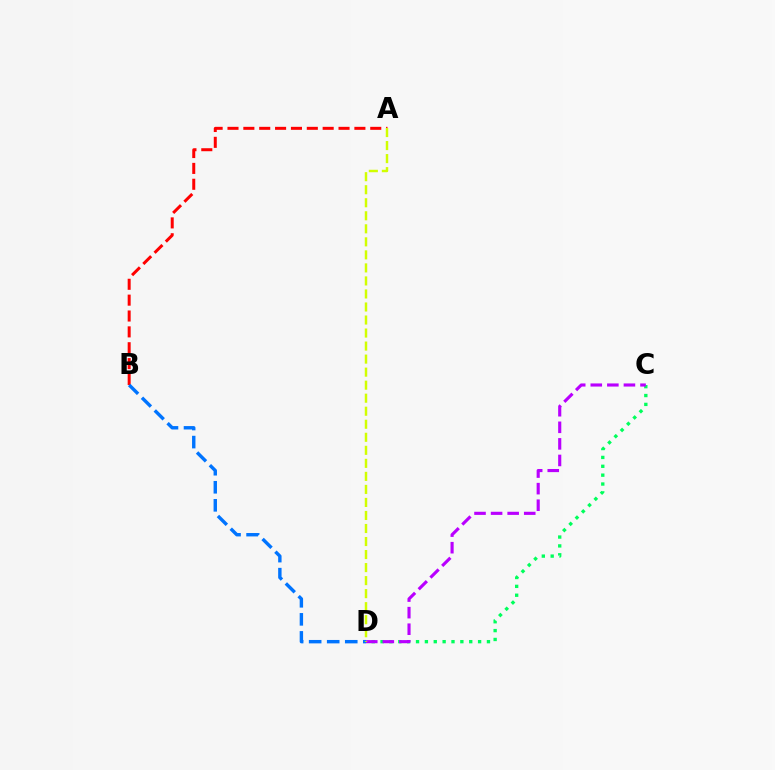{('A', 'B'): [{'color': '#ff0000', 'line_style': 'dashed', 'thickness': 2.15}], ('C', 'D'): [{'color': '#00ff5c', 'line_style': 'dotted', 'thickness': 2.41}, {'color': '#b900ff', 'line_style': 'dashed', 'thickness': 2.25}], ('B', 'D'): [{'color': '#0074ff', 'line_style': 'dashed', 'thickness': 2.45}], ('A', 'D'): [{'color': '#d1ff00', 'line_style': 'dashed', 'thickness': 1.77}]}